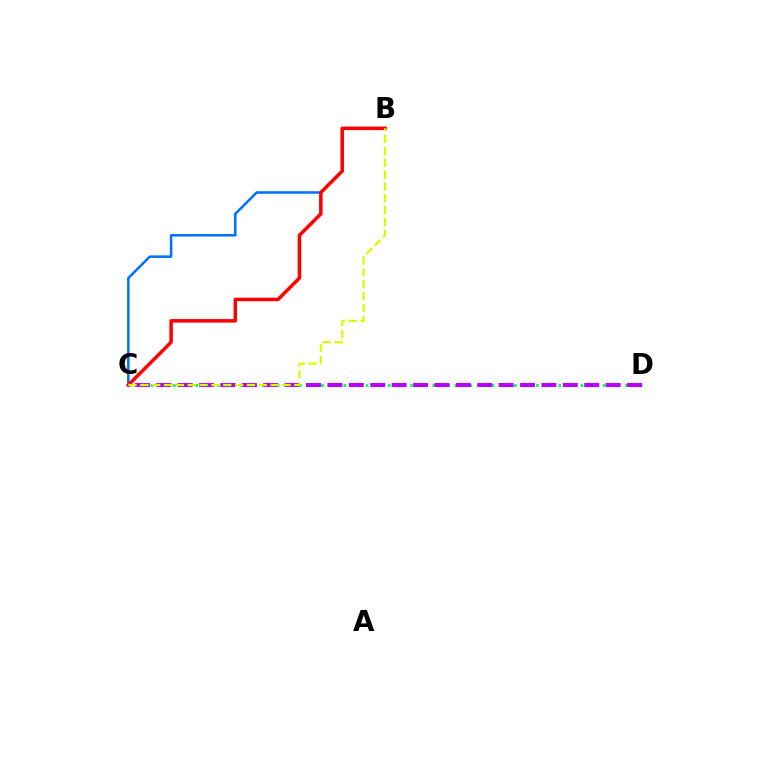{('B', 'C'): [{'color': '#0074ff', 'line_style': 'solid', 'thickness': 1.83}, {'color': '#ff0000', 'line_style': 'solid', 'thickness': 2.53}, {'color': '#d1ff00', 'line_style': 'dashed', 'thickness': 1.61}], ('C', 'D'): [{'color': '#00ff5c', 'line_style': 'dotted', 'thickness': 2.01}, {'color': '#b900ff', 'line_style': 'dashed', 'thickness': 2.91}]}